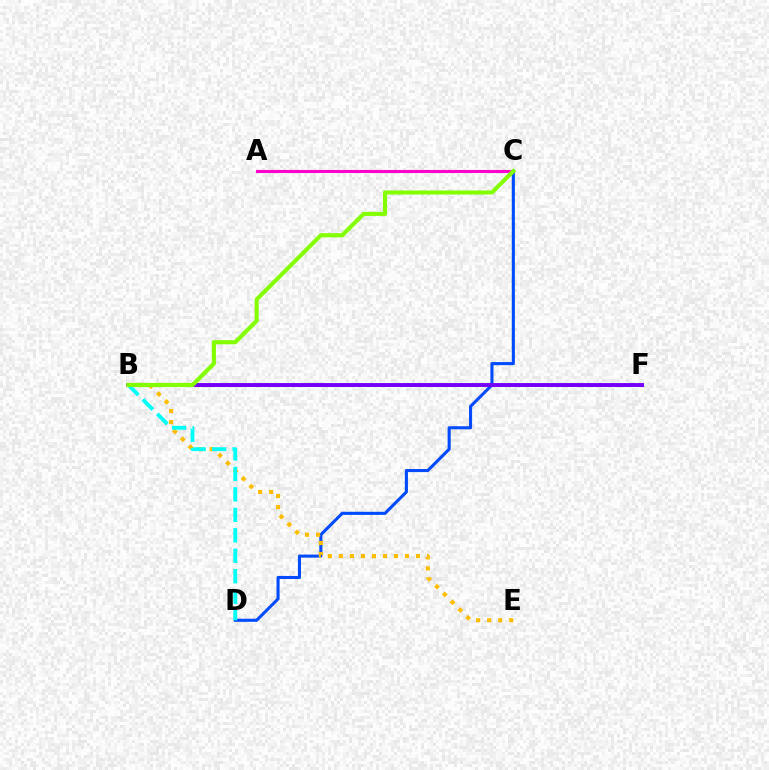{('B', 'F'): [{'color': '#00ff39', 'line_style': 'solid', 'thickness': 2.0}, {'color': '#ff0000', 'line_style': 'solid', 'thickness': 1.89}, {'color': '#7200ff', 'line_style': 'solid', 'thickness': 2.79}], ('A', 'C'): [{'color': '#ff00cf', 'line_style': 'solid', 'thickness': 2.21}], ('C', 'D'): [{'color': '#004bff', 'line_style': 'solid', 'thickness': 2.22}], ('B', 'E'): [{'color': '#ffbd00', 'line_style': 'dotted', 'thickness': 3.0}], ('B', 'D'): [{'color': '#00fff6', 'line_style': 'dashed', 'thickness': 2.78}], ('B', 'C'): [{'color': '#84ff00', 'line_style': 'solid', 'thickness': 2.97}]}